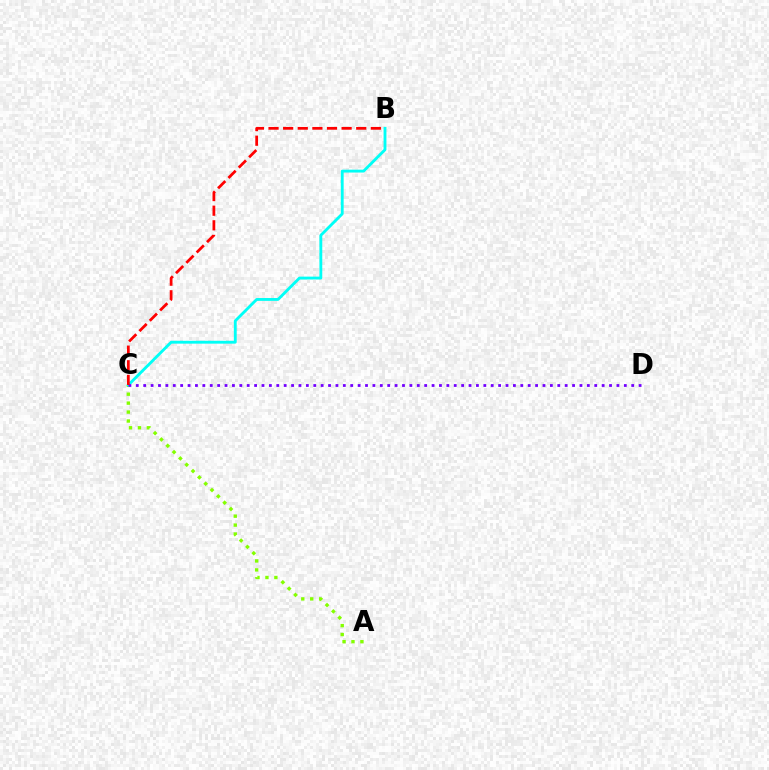{('A', 'C'): [{'color': '#84ff00', 'line_style': 'dotted', 'thickness': 2.43}], ('B', 'C'): [{'color': '#00fff6', 'line_style': 'solid', 'thickness': 2.05}, {'color': '#ff0000', 'line_style': 'dashed', 'thickness': 1.99}], ('C', 'D'): [{'color': '#7200ff', 'line_style': 'dotted', 'thickness': 2.01}]}